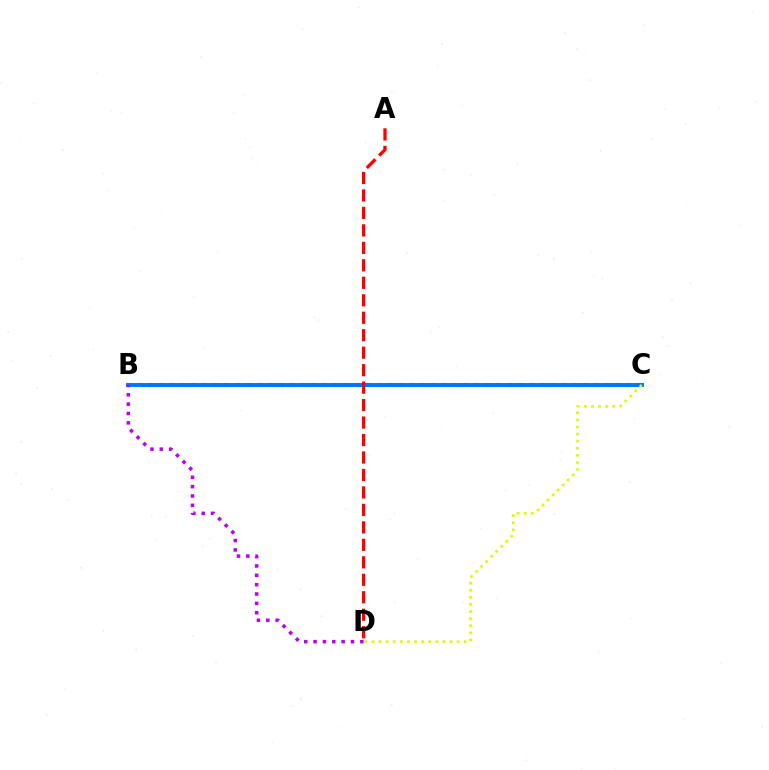{('B', 'C'): [{'color': '#00ff5c', 'line_style': 'dotted', 'thickness': 2.96}, {'color': '#0074ff', 'line_style': 'solid', 'thickness': 2.82}], ('A', 'D'): [{'color': '#ff0000', 'line_style': 'dashed', 'thickness': 2.37}], ('C', 'D'): [{'color': '#d1ff00', 'line_style': 'dotted', 'thickness': 1.93}], ('B', 'D'): [{'color': '#b900ff', 'line_style': 'dotted', 'thickness': 2.54}]}